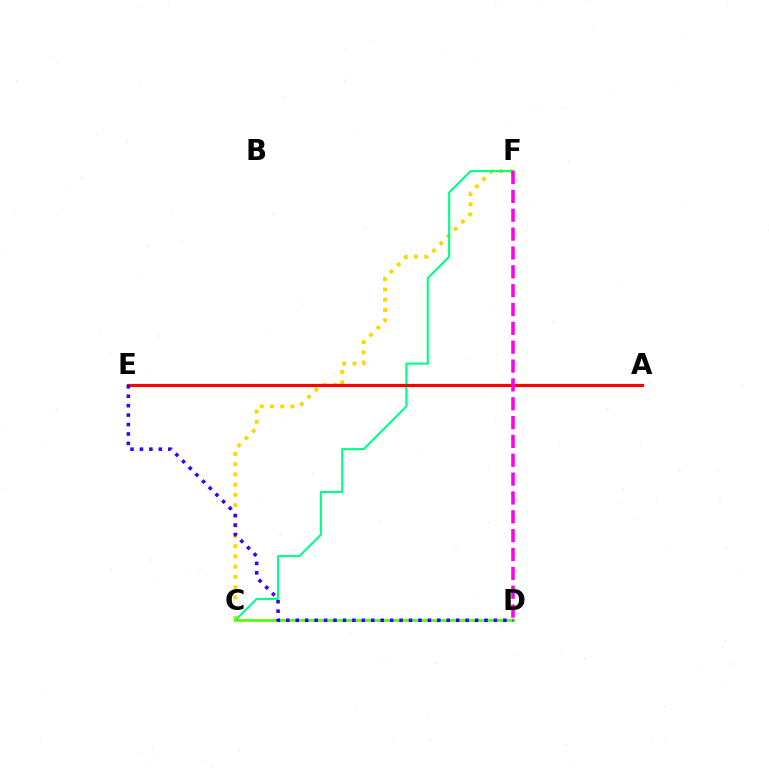{('C', 'F'): [{'color': '#ffd500', 'line_style': 'dotted', 'thickness': 2.78}, {'color': '#00ff86', 'line_style': 'solid', 'thickness': 1.51}], ('A', 'E'): [{'color': '#009eff', 'line_style': 'dashed', 'thickness': 2.13}, {'color': '#ff0000', 'line_style': 'solid', 'thickness': 2.28}], ('C', 'D'): [{'color': '#4fff00', 'line_style': 'solid', 'thickness': 1.91}], ('D', 'E'): [{'color': '#3700ff', 'line_style': 'dotted', 'thickness': 2.56}], ('D', 'F'): [{'color': '#ff00ed', 'line_style': 'dashed', 'thickness': 2.56}]}